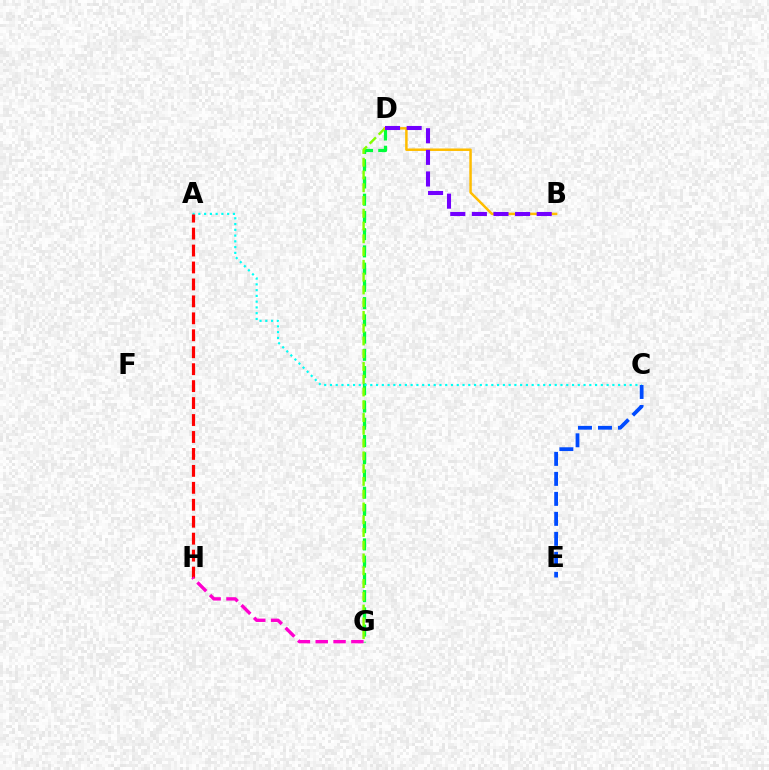{('D', 'G'): [{'color': '#00ff39', 'line_style': 'dashed', 'thickness': 2.34}, {'color': '#84ff00', 'line_style': 'dashed', 'thickness': 1.73}], ('B', 'D'): [{'color': '#ffbd00', 'line_style': 'solid', 'thickness': 1.79}, {'color': '#7200ff', 'line_style': 'dashed', 'thickness': 2.94}], ('A', 'C'): [{'color': '#00fff6', 'line_style': 'dotted', 'thickness': 1.57}], ('A', 'H'): [{'color': '#ff0000', 'line_style': 'dashed', 'thickness': 2.3}], ('C', 'E'): [{'color': '#004bff', 'line_style': 'dashed', 'thickness': 2.72}], ('G', 'H'): [{'color': '#ff00cf', 'line_style': 'dashed', 'thickness': 2.42}]}